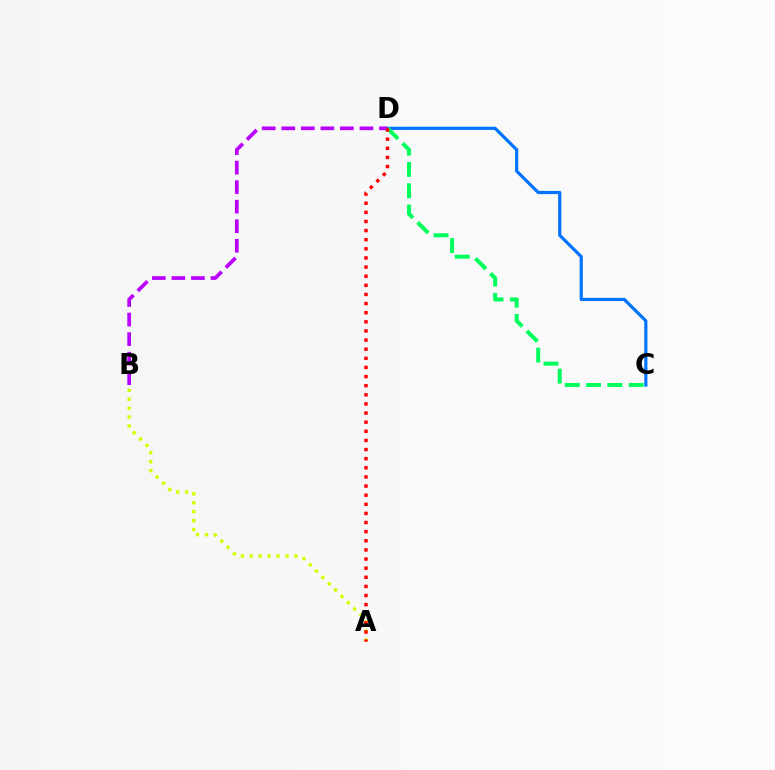{('A', 'B'): [{'color': '#d1ff00', 'line_style': 'dotted', 'thickness': 2.43}], ('C', 'D'): [{'color': '#0074ff', 'line_style': 'solid', 'thickness': 2.3}, {'color': '#00ff5c', 'line_style': 'dashed', 'thickness': 2.9}], ('B', 'D'): [{'color': '#b900ff', 'line_style': 'dashed', 'thickness': 2.65}], ('A', 'D'): [{'color': '#ff0000', 'line_style': 'dotted', 'thickness': 2.48}]}